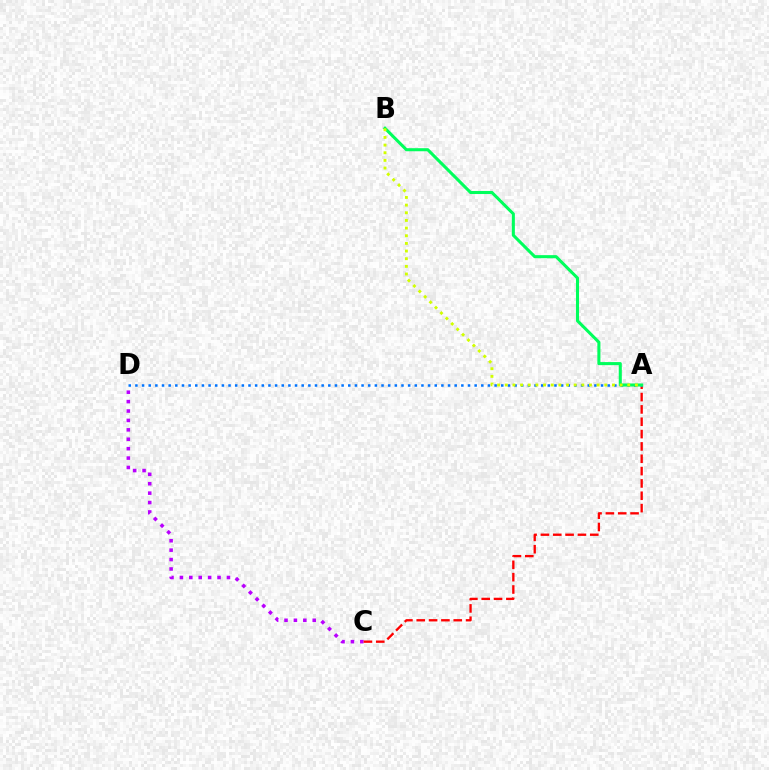{('C', 'D'): [{'color': '#b900ff', 'line_style': 'dotted', 'thickness': 2.56}], ('A', 'C'): [{'color': '#ff0000', 'line_style': 'dashed', 'thickness': 1.68}], ('A', 'D'): [{'color': '#0074ff', 'line_style': 'dotted', 'thickness': 1.81}], ('A', 'B'): [{'color': '#00ff5c', 'line_style': 'solid', 'thickness': 2.21}, {'color': '#d1ff00', 'line_style': 'dotted', 'thickness': 2.08}]}